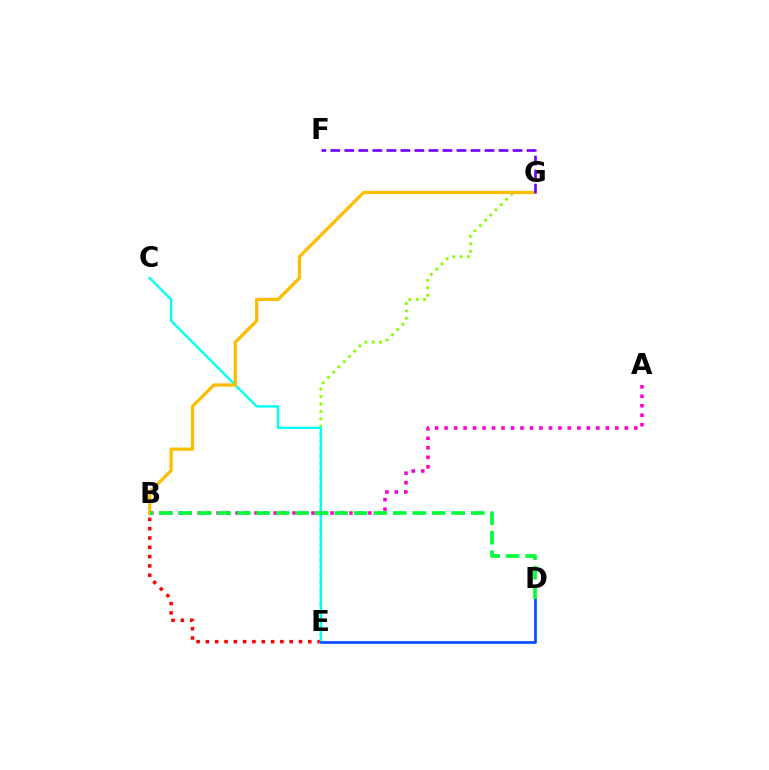{('E', 'G'): [{'color': '#84ff00', 'line_style': 'dotted', 'thickness': 2.02}], ('B', 'E'): [{'color': '#ff0000', 'line_style': 'dotted', 'thickness': 2.53}], ('C', 'E'): [{'color': '#00fff6', 'line_style': 'solid', 'thickness': 1.71}], ('B', 'G'): [{'color': '#ffbd00', 'line_style': 'solid', 'thickness': 2.35}], ('F', 'G'): [{'color': '#7200ff', 'line_style': 'dashed', 'thickness': 1.9}], ('D', 'E'): [{'color': '#004bff', 'line_style': 'solid', 'thickness': 1.93}], ('A', 'B'): [{'color': '#ff00cf', 'line_style': 'dotted', 'thickness': 2.58}], ('B', 'D'): [{'color': '#00ff39', 'line_style': 'dashed', 'thickness': 2.65}]}